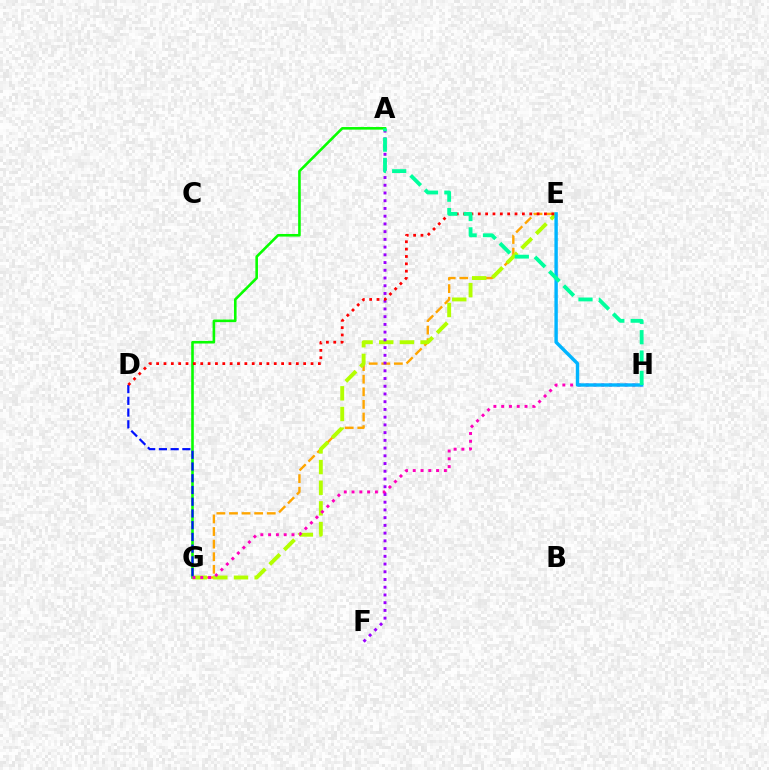{('E', 'G'): [{'color': '#ffa500', 'line_style': 'dashed', 'thickness': 1.71}, {'color': '#b3ff00', 'line_style': 'dashed', 'thickness': 2.81}], ('A', 'G'): [{'color': '#08ff00', 'line_style': 'solid', 'thickness': 1.87}], ('A', 'F'): [{'color': '#9b00ff', 'line_style': 'dotted', 'thickness': 2.1}], ('G', 'H'): [{'color': '#ff00bd', 'line_style': 'dotted', 'thickness': 2.11}], ('D', 'G'): [{'color': '#0010ff', 'line_style': 'dashed', 'thickness': 1.59}], ('E', 'H'): [{'color': '#00b5ff', 'line_style': 'solid', 'thickness': 2.45}], ('D', 'E'): [{'color': '#ff0000', 'line_style': 'dotted', 'thickness': 2.0}], ('A', 'H'): [{'color': '#00ff9d', 'line_style': 'dashed', 'thickness': 2.76}]}